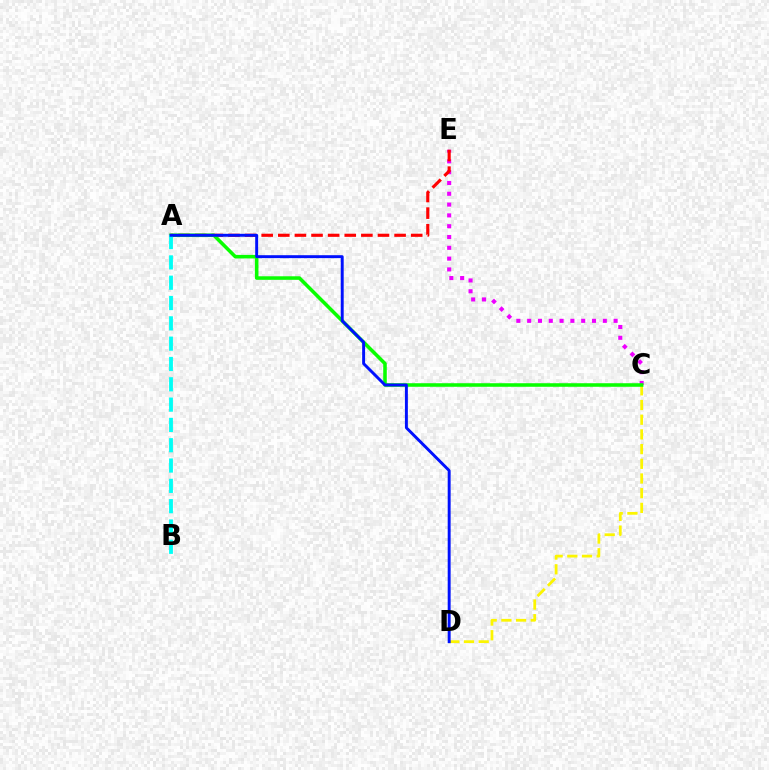{('C', 'E'): [{'color': '#ee00ff', 'line_style': 'dotted', 'thickness': 2.94}], ('C', 'D'): [{'color': '#fcf500', 'line_style': 'dashed', 'thickness': 2.0}], ('A', 'E'): [{'color': '#ff0000', 'line_style': 'dashed', 'thickness': 2.26}], ('A', 'C'): [{'color': '#08ff00', 'line_style': 'solid', 'thickness': 2.55}], ('A', 'B'): [{'color': '#00fff6', 'line_style': 'dashed', 'thickness': 2.76}], ('A', 'D'): [{'color': '#0010ff', 'line_style': 'solid', 'thickness': 2.11}]}